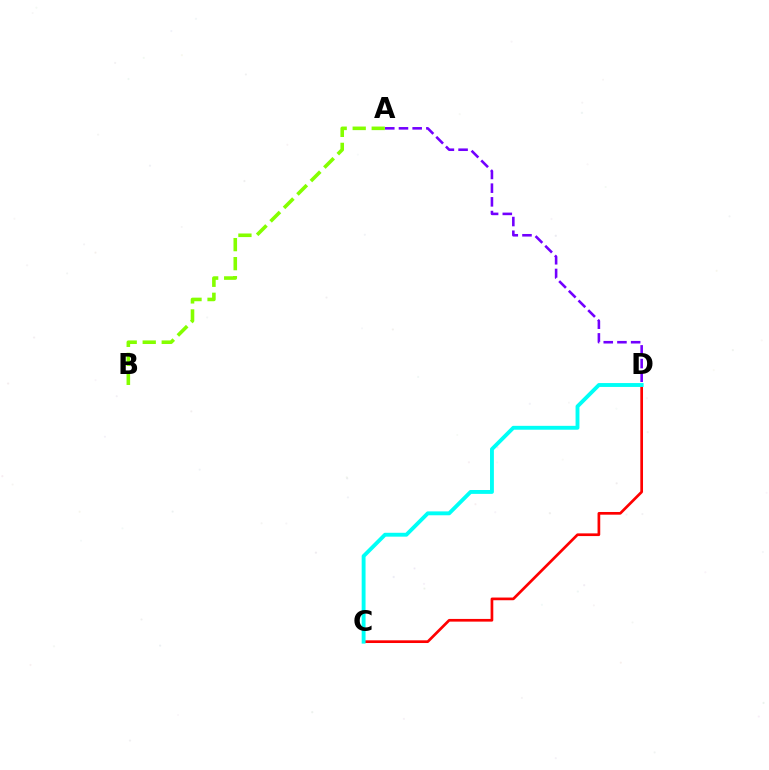{('C', 'D'): [{'color': '#ff0000', 'line_style': 'solid', 'thickness': 1.94}, {'color': '#00fff6', 'line_style': 'solid', 'thickness': 2.79}], ('A', 'D'): [{'color': '#7200ff', 'line_style': 'dashed', 'thickness': 1.86}], ('A', 'B'): [{'color': '#84ff00', 'line_style': 'dashed', 'thickness': 2.58}]}